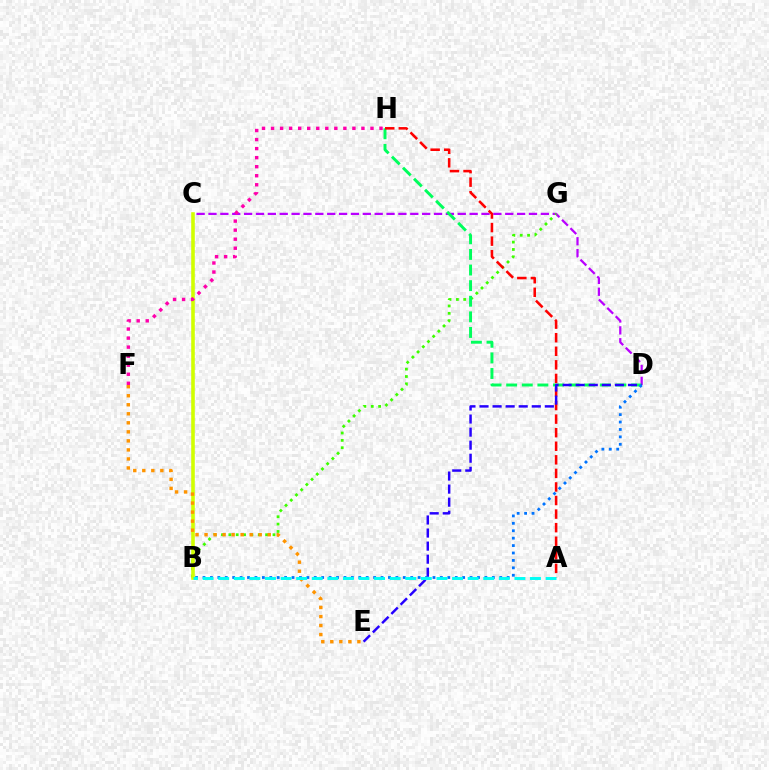{('C', 'D'): [{'color': '#b900ff', 'line_style': 'dashed', 'thickness': 1.61}], ('B', 'G'): [{'color': '#3dff00', 'line_style': 'dotted', 'thickness': 2.0}], ('B', 'C'): [{'color': '#d1ff00', 'line_style': 'solid', 'thickness': 2.58}], ('D', 'H'): [{'color': '#00ff5c', 'line_style': 'dashed', 'thickness': 2.12}], ('E', 'F'): [{'color': '#ff9400', 'line_style': 'dotted', 'thickness': 2.45}], ('A', 'H'): [{'color': '#ff0000', 'line_style': 'dashed', 'thickness': 1.84}], ('D', 'E'): [{'color': '#2500ff', 'line_style': 'dashed', 'thickness': 1.77}], ('B', 'D'): [{'color': '#0074ff', 'line_style': 'dotted', 'thickness': 2.02}], ('F', 'H'): [{'color': '#ff00ac', 'line_style': 'dotted', 'thickness': 2.46}], ('A', 'B'): [{'color': '#00fff6', 'line_style': 'dashed', 'thickness': 2.12}]}